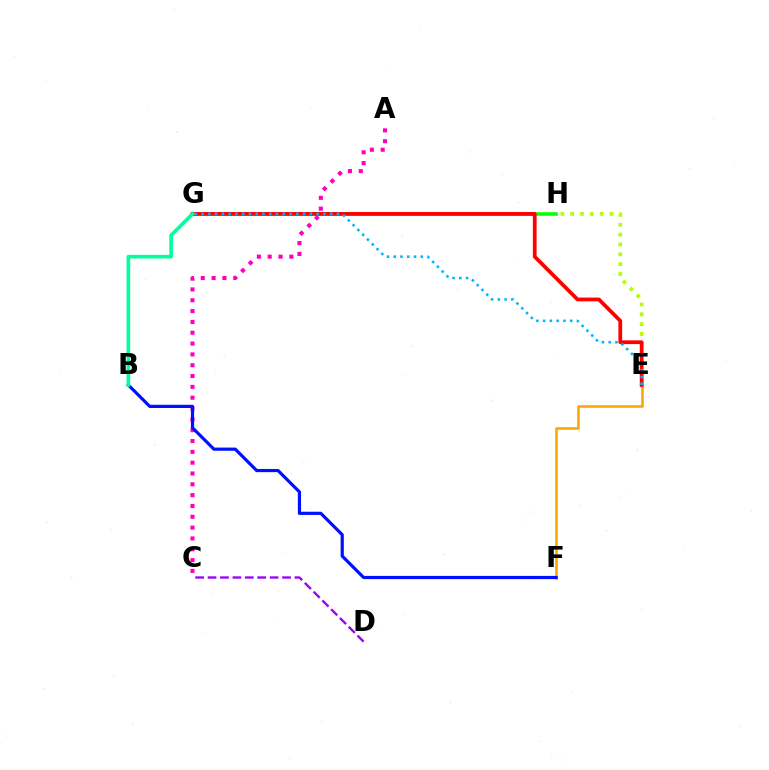{('E', 'F'): [{'color': '#ffa500', 'line_style': 'solid', 'thickness': 1.85}], ('A', 'C'): [{'color': '#ff00bd', 'line_style': 'dotted', 'thickness': 2.94}], ('E', 'H'): [{'color': '#b3ff00', 'line_style': 'dotted', 'thickness': 2.67}], ('B', 'F'): [{'color': '#0010ff', 'line_style': 'solid', 'thickness': 2.3}], ('G', 'H'): [{'color': '#08ff00', 'line_style': 'solid', 'thickness': 2.56}], ('E', 'G'): [{'color': '#ff0000', 'line_style': 'solid', 'thickness': 2.7}, {'color': '#00b5ff', 'line_style': 'dotted', 'thickness': 1.84}], ('B', 'G'): [{'color': '#00ff9d', 'line_style': 'solid', 'thickness': 2.61}], ('C', 'D'): [{'color': '#9b00ff', 'line_style': 'dashed', 'thickness': 1.69}]}